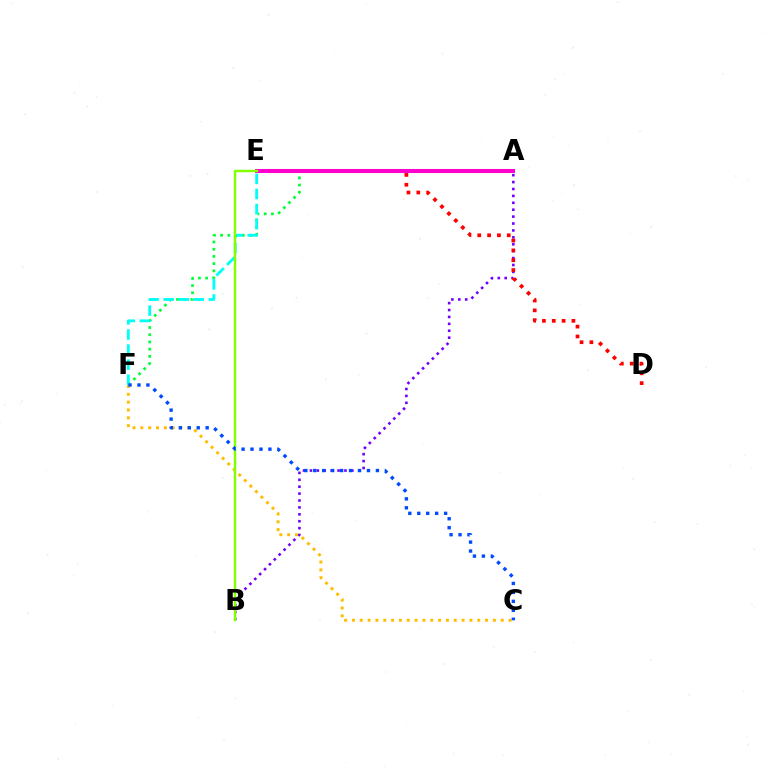{('A', 'B'): [{'color': '#7200ff', 'line_style': 'dotted', 'thickness': 1.88}], ('A', 'F'): [{'color': '#00ff39', 'line_style': 'dotted', 'thickness': 1.96}], ('C', 'F'): [{'color': '#ffbd00', 'line_style': 'dotted', 'thickness': 2.13}, {'color': '#004bff', 'line_style': 'dotted', 'thickness': 2.43}], ('E', 'F'): [{'color': '#00fff6', 'line_style': 'dashed', 'thickness': 2.05}], ('D', 'E'): [{'color': '#ff0000', 'line_style': 'dotted', 'thickness': 2.67}], ('A', 'E'): [{'color': '#ff00cf', 'line_style': 'solid', 'thickness': 2.91}], ('B', 'E'): [{'color': '#84ff00', 'line_style': 'solid', 'thickness': 1.76}]}